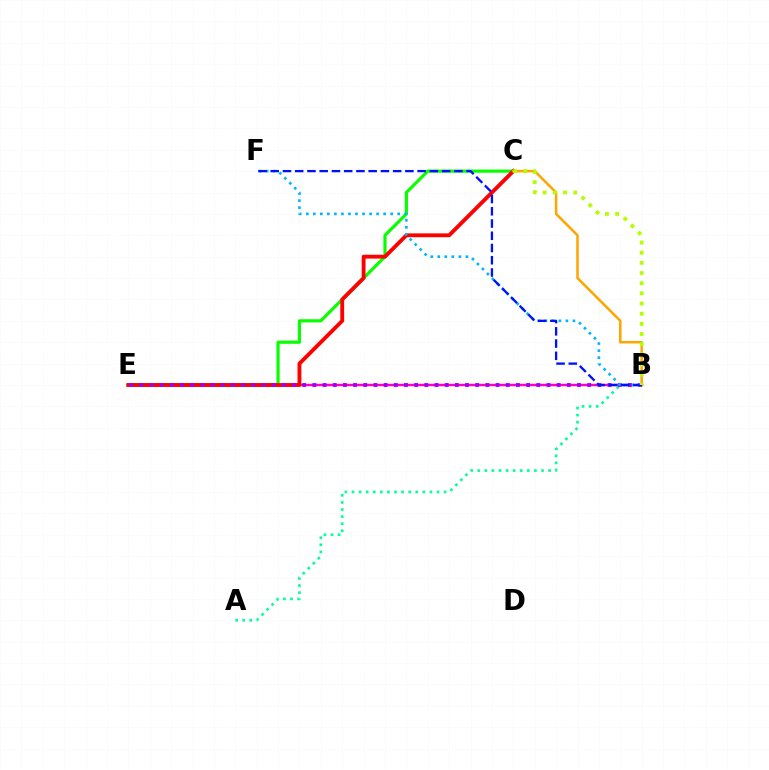{('C', 'E'): [{'color': '#08ff00', 'line_style': 'solid', 'thickness': 2.29}, {'color': '#ff0000', 'line_style': 'solid', 'thickness': 2.77}], ('B', 'E'): [{'color': '#ff00bd', 'line_style': 'solid', 'thickness': 1.74}, {'color': '#9b00ff', 'line_style': 'dotted', 'thickness': 2.77}], ('A', 'B'): [{'color': '#00ff9d', 'line_style': 'dotted', 'thickness': 1.93}], ('B', 'C'): [{'color': '#ffa500', 'line_style': 'solid', 'thickness': 1.82}, {'color': '#b3ff00', 'line_style': 'dotted', 'thickness': 2.76}], ('B', 'F'): [{'color': '#00b5ff', 'line_style': 'dotted', 'thickness': 1.91}, {'color': '#0010ff', 'line_style': 'dashed', 'thickness': 1.66}]}